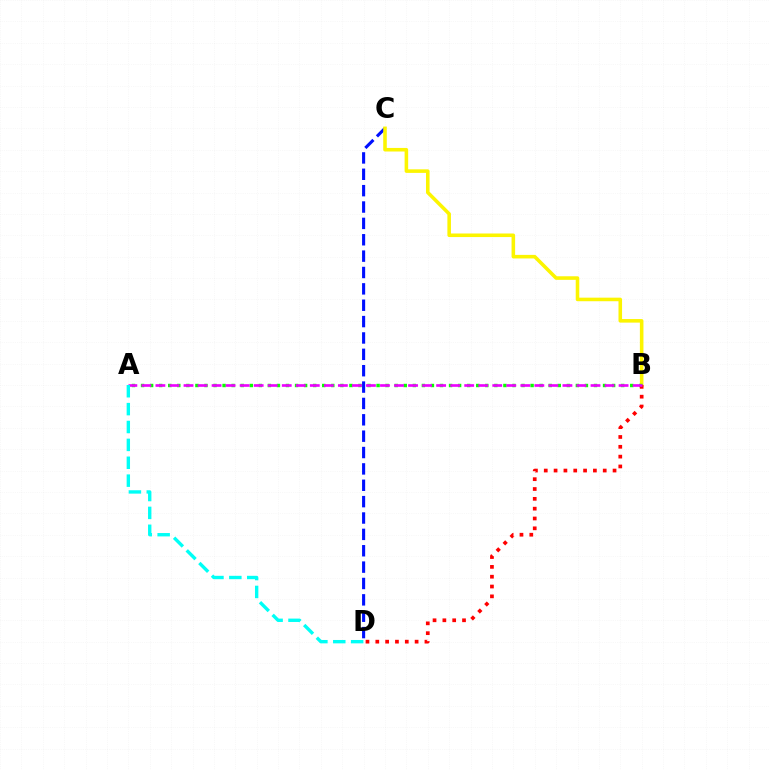{('C', 'D'): [{'color': '#0010ff', 'line_style': 'dashed', 'thickness': 2.22}], ('B', 'C'): [{'color': '#fcf500', 'line_style': 'solid', 'thickness': 2.56}], ('A', 'B'): [{'color': '#08ff00', 'line_style': 'dotted', 'thickness': 2.46}, {'color': '#ee00ff', 'line_style': 'dashed', 'thickness': 1.91}], ('B', 'D'): [{'color': '#ff0000', 'line_style': 'dotted', 'thickness': 2.67}], ('A', 'D'): [{'color': '#00fff6', 'line_style': 'dashed', 'thickness': 2.43}]}